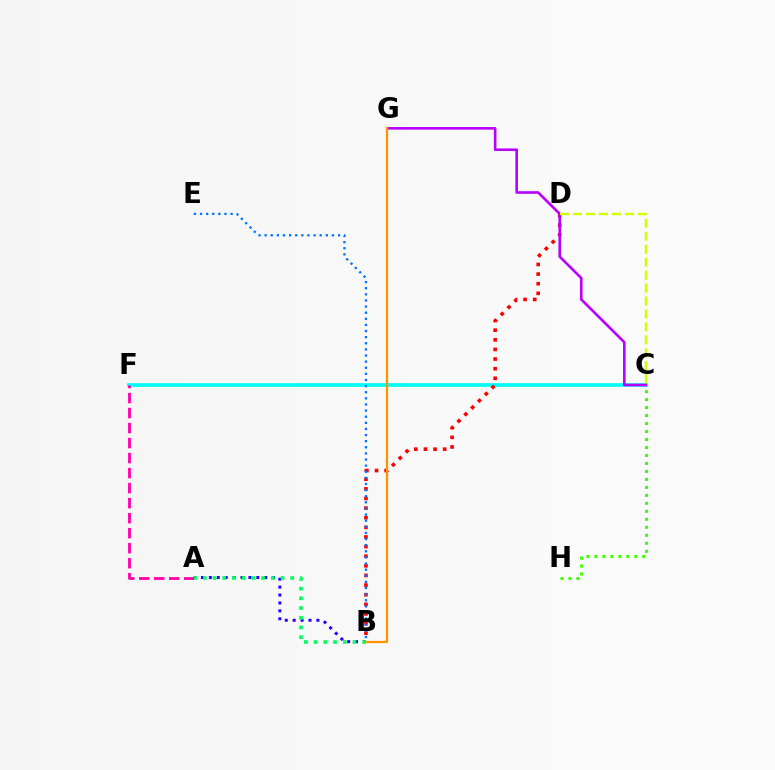{('C', 'F'): [{'color': '#00fff6', 'line_style': 'solid', 'thickness': 2.65}], ('A', 'F'): [{'color': '#ff00ac', 'line_style': 'dashed', 'thickness': 2.04}], ('A', 'B'): [{'color': '#2500ff', 'line_style': 'dotted', 'thickness': 2.15}, {'color': '#00ff5c', 'line_style': 'dotted', 'thickness': 2.64}], ('B', 'D'): [{'color': '#ff0000', 'line_style': 'dotted', 'thickness': 2.61}], ('C', 'H'): [{'color': '#3dff00', 'line_style': 'dotted', 'thickness': 2.17}], ('C', 'G'): [{'color': '#b900ff', 'line_style': 'solid', 'thickness': 1.89}], ('B', 'G'): [{'color': '#ff9400', 'line_style': 'solid', 'thickness': 1.62}], ('C', 'D'): [{'color': '#d1ff00', 'line_style': 'dashed', 'thickness': 1.76}], ('B', 'E'): [{'color': '#0074ff', 'line_style': 'dotted', 'thickness': 1.66}]}